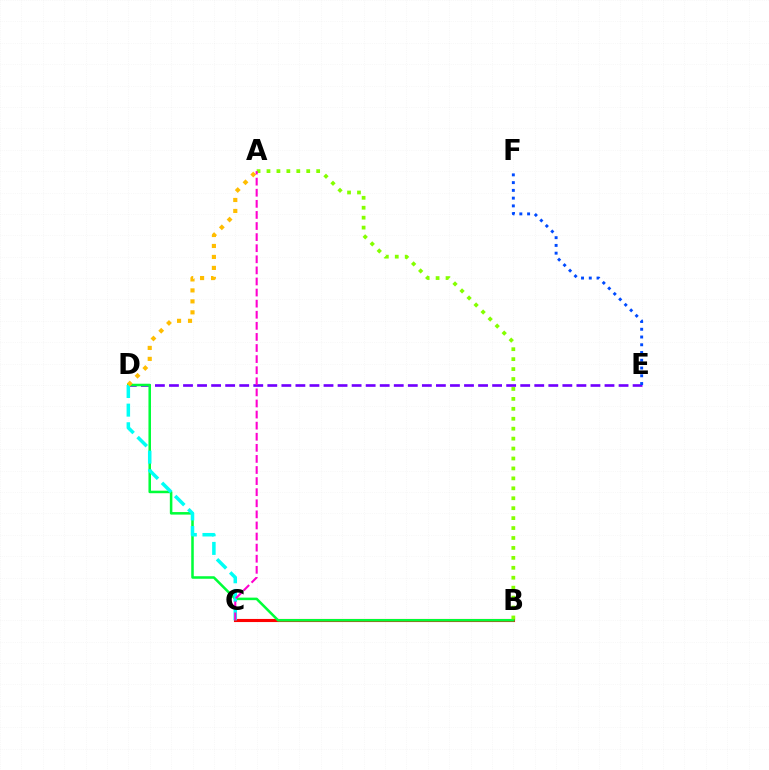{('D', 'E'): [{'color': '#7200ff', 'line_style': 'dashed', 'thickness': 1.91}], ('B', 'C'): [{'color': '#ff0000', 'line_style': 'solid', 'thickness': 2.24}], ('B', 'D'): [{'color': '#00ff39', 'line_style': 'solid', 'thickness': 1.83}], ('E', 'F'): [{'color': '#004bff', 'line_style': 'dotted', 'thickness': 2.11}], ('A', 'B'): [{'color': '#84ff00', 'line_style': 'dotted', 'thickness': 2.7}], ('C', 'D'): [{'color': '#00fff6', 'line_style': 'dashed', 'thickness': 2.53}], ('A', 'D'): [{'color': '#ffbd00', 'line_style': 'dotted', 'thickness': 2.98}], ('A', 'C'): [{'color': '#ff00cf', 'line_style': 'dashed', 'thickness': 1.51}]}